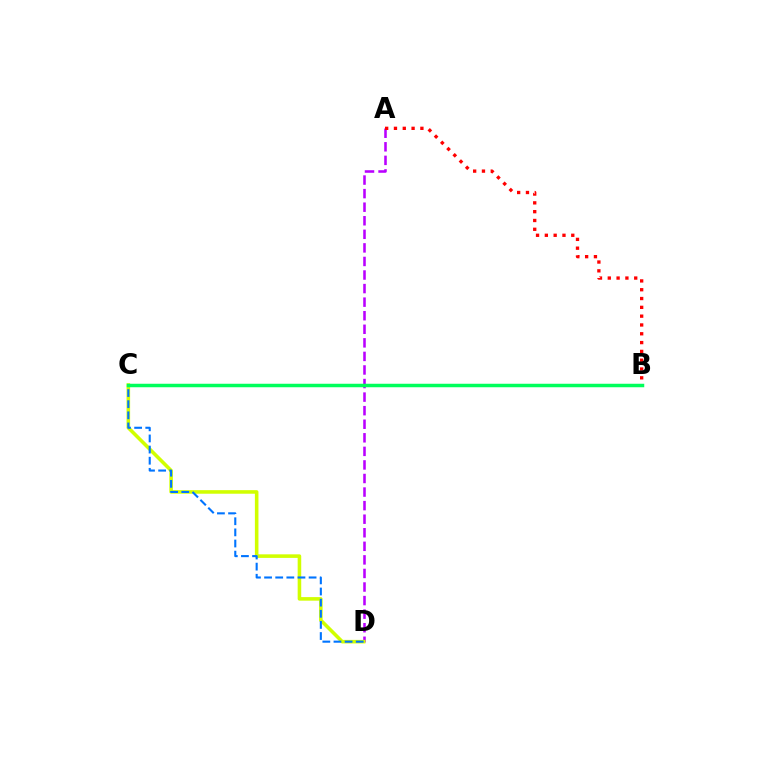{('A', 'D'): [{'color': '#b900ff', 'line_style': 'dashed', 'thickness': 1.84}], ('C', 'D'): [{'color': '#d1ff00', 'line_style': 'solid', 'thickness': 2.57}, {'color': '#0074ff', 'line_style': 'dashed', 'thickness': 1.51}], ('A', 'B'): [{'color': '#ff0000', 'line_style': 'dotted', 'thickness': 2.39}], ('B', 'C'): [{'color': '#00ff5c', 'line_style': 'solid', 'thickness': 2.52}]}